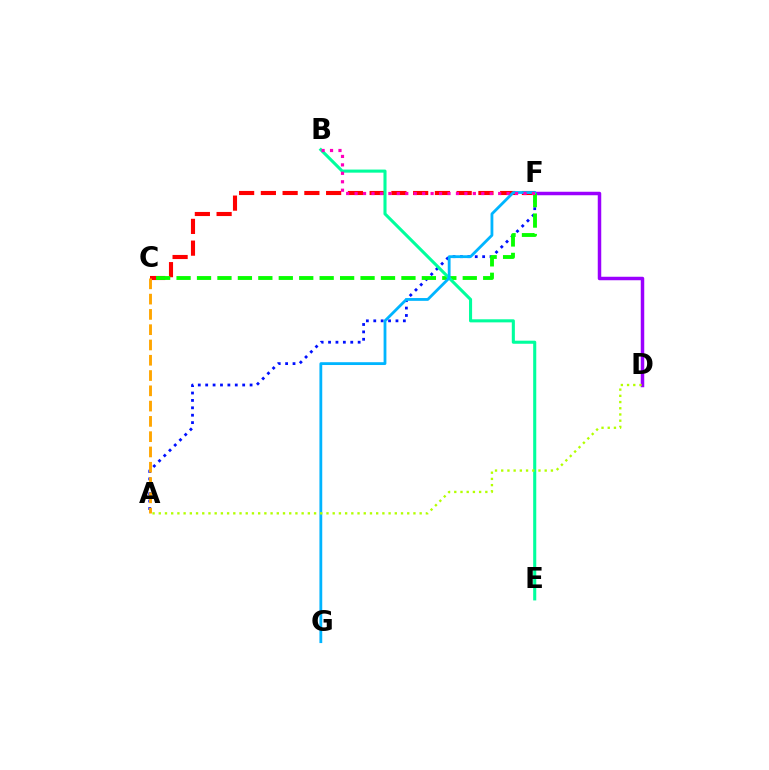{('D', 'F'): [{'color': '#9b00ff', 'line_style': 'solid', 'thickness': 2.51}], ('A', 'F'): [{'color': '#0010ff', 'line_style': 'dotted', 'thickness': 2.01}], ('C', 'F'): [{'color': '#ff0000', 'line_style': 'dashed', 'thickness': 2.96}, {'color': '#08ff00', 'line_style': 'dashed', 'thickness': 2.78}], ('A', 'C'): [{'color': '#ffa500', 'line_style': 'dashed', 'thickness': 2.08}], ('B', 'E'): [{'color': '#00ff9d', 'line_style': 'solid', 'thickness': 2.22}], ('F', 'G'): [{'color': '#00b5ff', 'line_style': 'solid', 'thickness': 2.02}], ('B', 'F'): [{'color': '#ff00bd', 'line_style': 'dotted', 'thickness': 2.29}], ('A', 'D'): [{'color': '#b3ff00', 'line_style': 'dotted', 'thickness': 1.69}]}